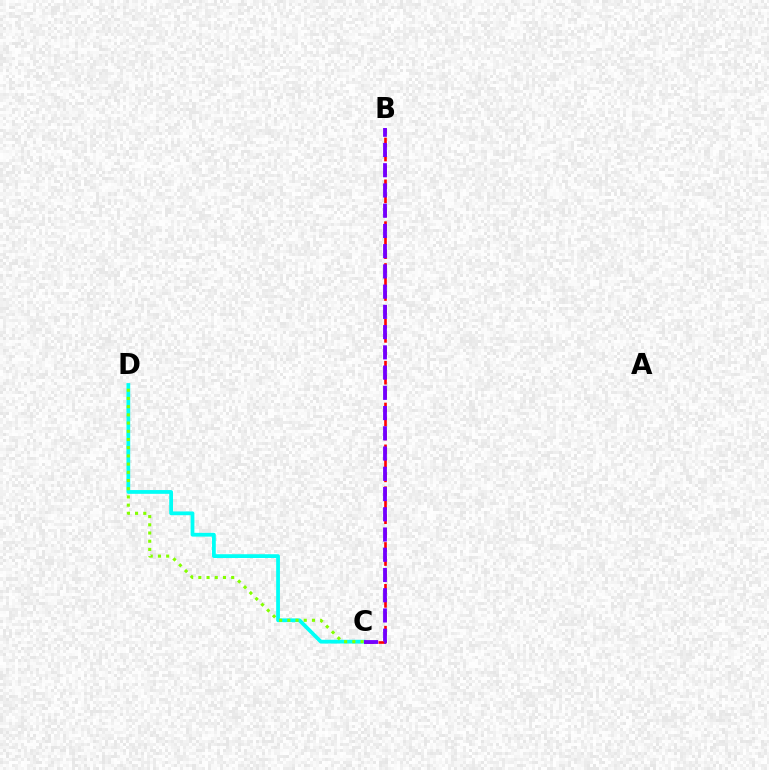{('C', 'D'): [{'color': '#00fff6', 'line_style': 'solid', 'thickness': 2.71}, {'color': '#84ff00', 'line_style': 'dotted', 'thickness': 2.23}], ('B', 'C'): [{'color': '#ff0000', 'line_style': 'dashed', 'thickness': 1.89}, {'color': '#7200ff', 'line_style': 'dashed', 'thickness': 2.75}]}